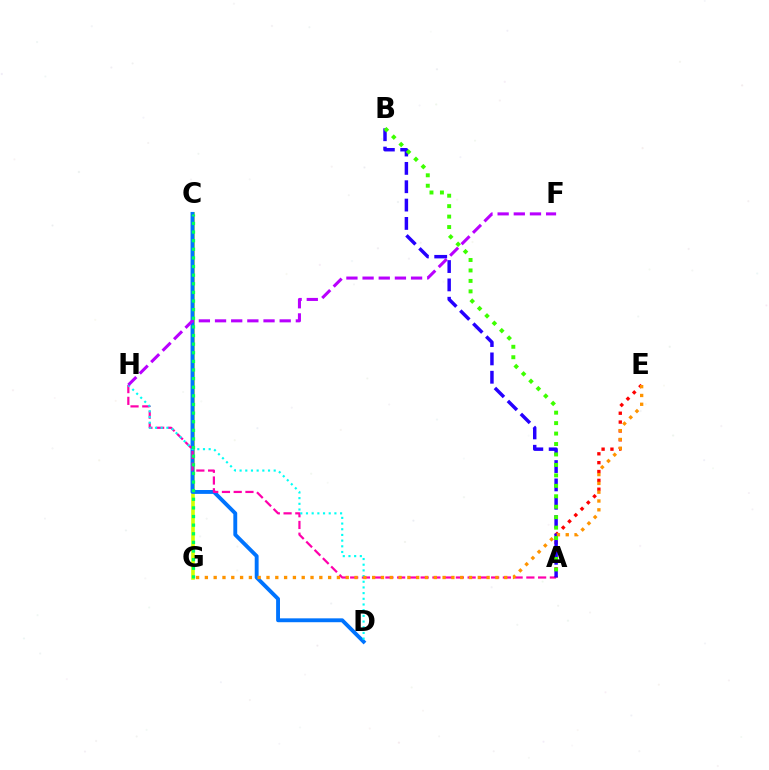{('A', 'E'): [{'color': '#ff0000', 'line_style': 'dotted', 'thickness': 2.41}], ('C', 'G'): [{'color': '#d1ff00', 'line_style': 'solid', 'thickness': 2.61}, {'color': '#00ff5c', 'line_style': 'dotted', 'thickness': 2.34}], ('C', 'D'): [{'color': '#0074ff', 'line_style': 'solid', 'thickness': 2.79}], ('A', 'H'): [{'color': '#ff00ac', 'line_style': 'dashed', 'thickness': 1.6}], ('D', 'H'): [{'color': '#00fff6', 'line_style': 'dotted', 'thickness': 1.54}], ('A', 'B'): [{'color': '#2500ff', 'line_style': 'dashed', 'thickness': 2.49}, {'color': '#3dff00', 'line_style': 'dotted', 'thickness': 2.84}], ('F', 'H'): [{'color': '#b900ff', 'line_style': 'dashed', 'thickness': 2.2}], ('E', 'G'): [{'color': '#ff9400', 'line_style': 'dotted', 'thickness': 2.39}]}